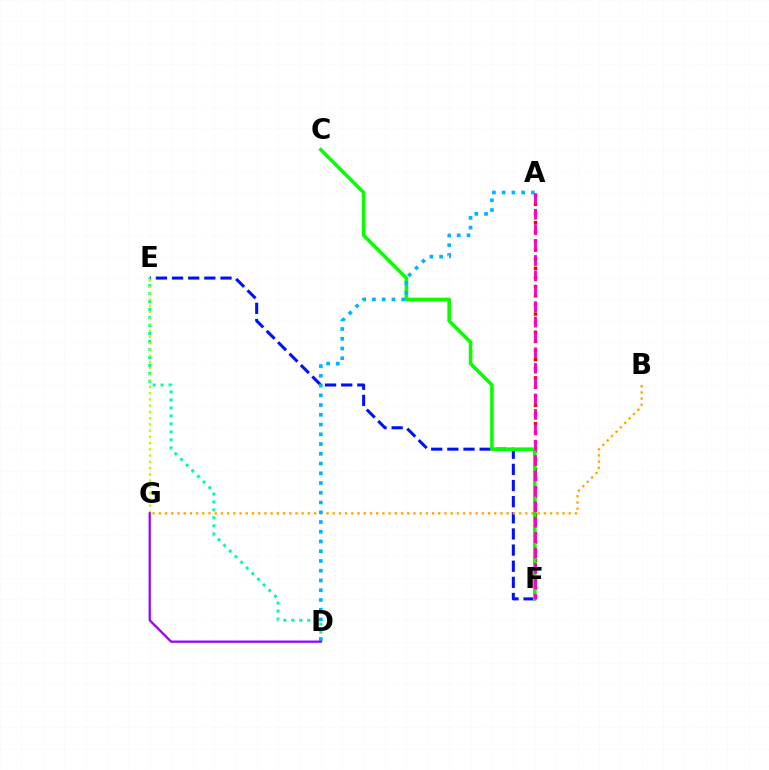{('E', 'F'): [{'color': '#0010ff', 'line_style': 'dashed', 'thickness': 2.19}], ('D', 'E'): [{'color': '#00ff9d', 'line_style': 'dotted', 'thickness': 2.17}], ('B', 'G'): [{'color': '#ffa500', 'line_style': 'dotted', 'thickness': 1.69}], ('A', 'F'): [{'color': '#ff0000', 'line_style': 'dotted', 'thickness': 2.48}, {'color': '#ff00bd', 'line_style': 'dashed', 'thickness': 2.09}], ('C', 'F'): [{'color': '#08ff00', 'line_style': 'solid', 'thickness': 2.58}], ('A', 'D'): [{'color': '#00b5ff', 'line_style': 'dotted', 'thickness': 2.65}], ('E', 'G'): [{'color': '#b3ff00', 'line_style': 'dotted', 'thickness': 1.7}], ('D', 'G'): [{'color': '#9b00ff', 'line_style': 'solid', 'thickness': 1.63}]}